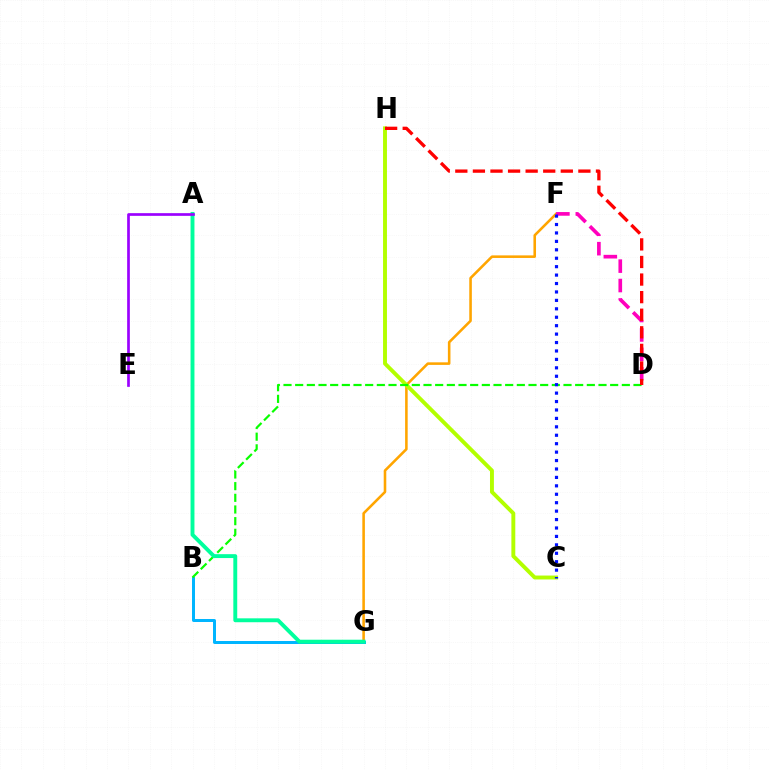{('F', 'G'): [{'color': '#ffa500', 'line_style': 'solid', 'thickness': 1.86}], ('C', 'H'): [{'color': '#b3ff00', 'line_style': 'solid', 'thickness': 2.82}], ('D', 'F'): [{'color': '#ff00bd', 'line_style': 'dashed', 'thickness': 2.64}], ('B', 'G'): [{'color': '#00b5ff', 'line_style': 'solid', 'thickness': 2.15}], ('B', 'D'): [{'color': '#08ff00', 'line_style': 'dashed', 'thickness': 1.58}], ('C', 'F'): [{'color': '#0010ff', 'line_style': 'dotted', 'thickness': 2.29}], ('A', 'G'): [{'color': '#00ff9d', 'line_style': 'solid', 'thickness': 2.81}], ('A', 'E'): [{'color': '#9b00ff', 'line_style': 'solid', 'thickness': 1.94}], ('D', 'H'): [{'color': '#ff0000', 'line_style': 'dashed', 'thickness': 2.39}]}